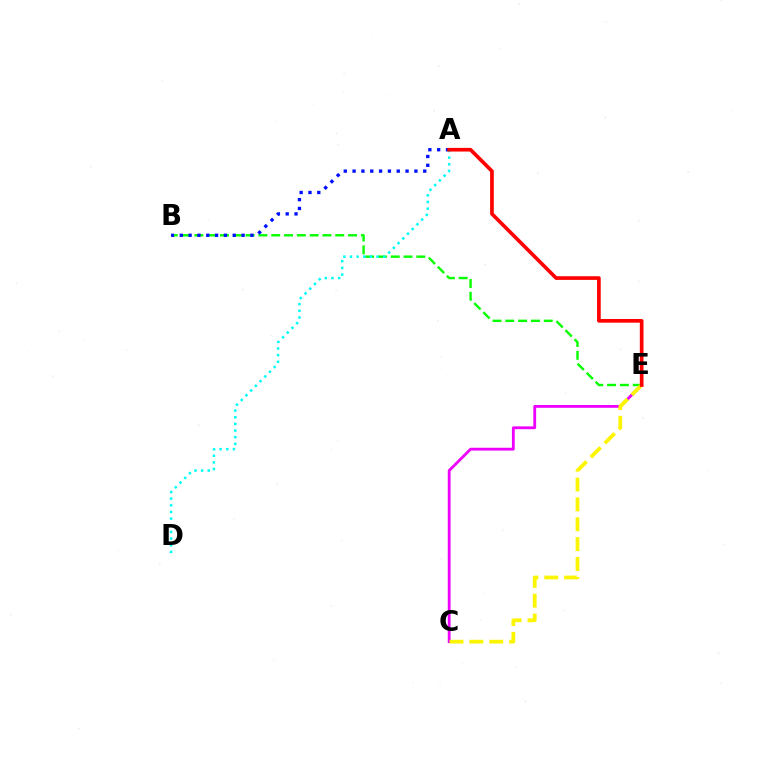{('C', 'E'): [{'color': '#ee00ff', 'line_style': 'solid', 'thickness': 2.02}, {'color': '#fcf500', 'line_style': 'dashed', 'thickness': 2.7}], ('B', 'E'): [{'color': '#08ff00', 'line_style': 'dashed', 'thickness': 1.74}], ('A', 'B'): [{'color': '#0010ff', 'line_style': 'dotted', 'thickness': 2.4}], ('A', 'D'): [{'color': '#00fff6', 'line_style': 'dotted', 'thickness': 1.81}], ('A', 'E'): [{'color': '#ff0000', 'line_style': 'solid', 'thickness': 2.65}]}